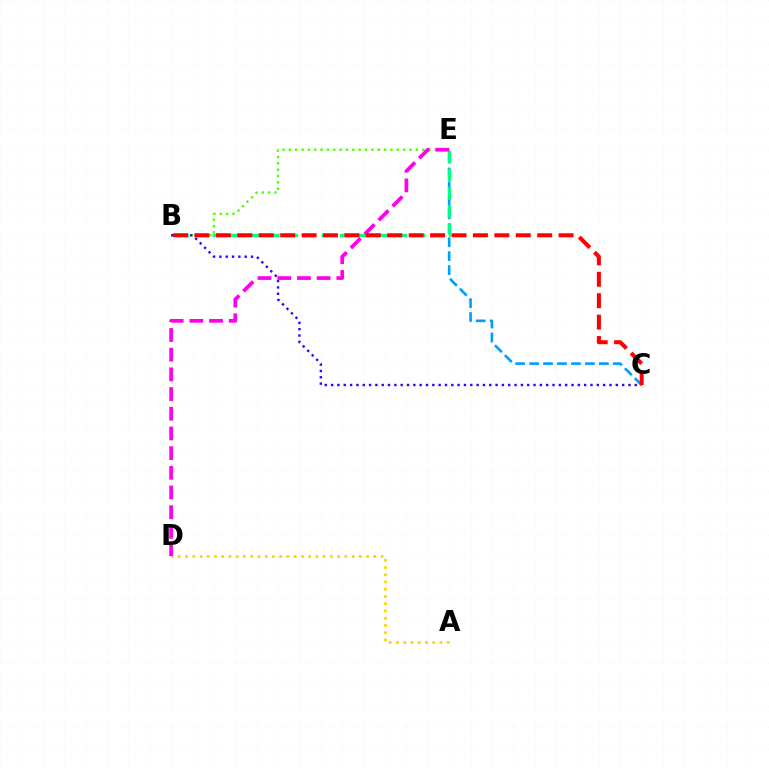{('C', 'E'): [{'color': '#009eff', 'line_style': 'dashed', 'thickness': 1.89}], ('B', 'E'): [{'color': '#00ff86', 'line_style': 'dashed', 'thickness': 2.47}, {'color': '#4fff00', 'line_style': 'dotted', 'thickness': 1.73}], ('A', 'D'): [{'color': '#ffd500', 'line_style': 'dotted', 'thickness': 1.97}], ('B', 'C'): [{'color': '#3700ff', 'line_style': 'dotted', 'thickness': 1.72}, {'color': '#ff0000', 'line_style': 'dashed', 'thickness': 2.91}], ('D', 'E'): [{'color': '#ff00ed', 'line_style': 'dashed', 'thickness': 2.67}]}